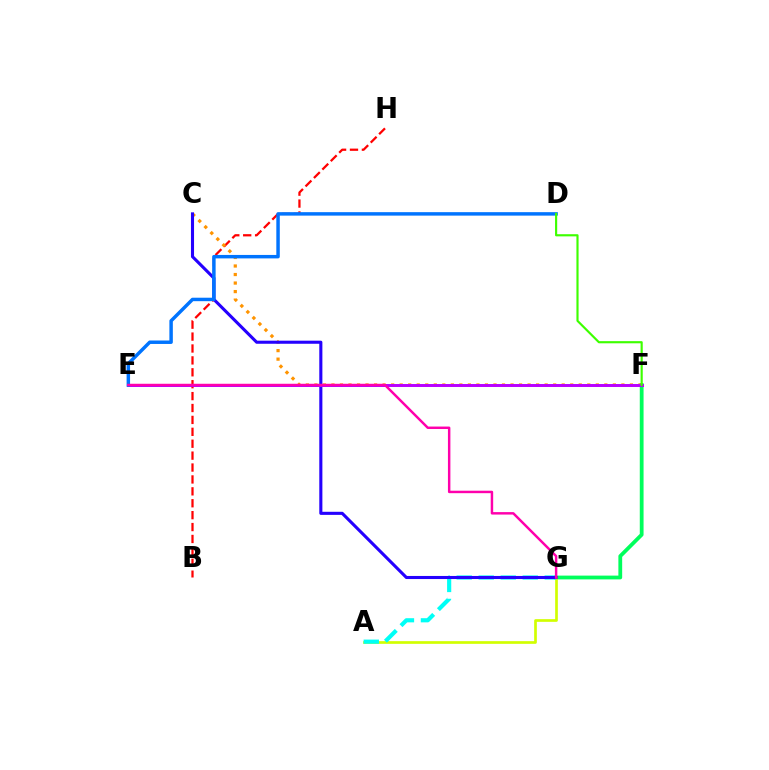{('B', 'H'): [{'color': '#ff0000', 'line_style': 'dashed', 'thickness': 1.62}], ('F', 'G'): [{'color': '#00ff5c', 'line_style': 'solid', 'thickness': 2.73}], ('A', 'G'): [{'color': '#d1ff00', 'line_style': 'solid', 'thickness': 1.94}, {'color': '#00fff6', 'line_style': 'dashed', 'thickness': 2.99}], ('C', 'F'): [{'color': '#ff9400', 'line_style': 'dotted', 'thickness': 2.32}], ('C', 'G'): [{'color': '#2500ff', 'line_style': 'solid', 'thickness': 2.22}], ('E', 'F'): [{'color': '#b900ff', 'line_style': 'solid', 'thickness': 2.13}], ('D', 'E'): [{'color': '#0074ff', 'line_style': 'solid', 'thickness': 2.49}], ('D', 'F'): [{'color': '#3dff00', 'line_style': 'solid', 'thickness': 1.55}], ('E', 'G'): [{'color': '#ff00ac', 'line_style': 'solid', 'thickness': 1.77}]}